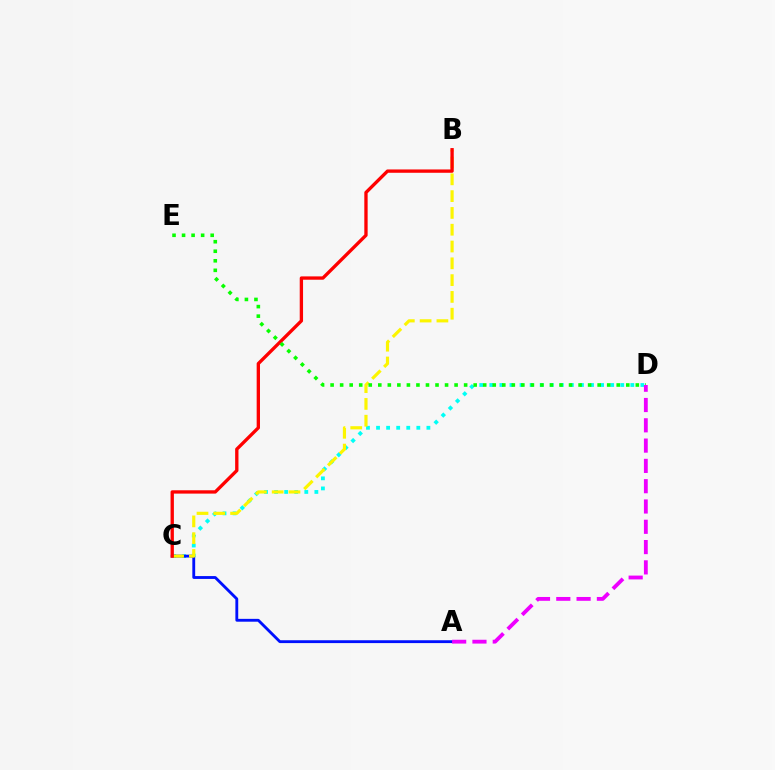{('C', 'D'): [{'color': '#00fff6', 'line_style': 'dotted', 'thickness': 2.74}], ('A', 'C'): [{'color': '#0010ff', 'line_style': 'solid', 'thickness': 2.05}], ('B', 'C'): [{'color': '#fcf500', 'line_style': 'dashed', 'thickness': 2.28}, {'color': '#ff0000', 'line_style': 'solid', 'thickness': 2.4}], ('D', 'E'): [{'color': '#08ff00', 'line_style': 'dotted', 'thickness': 2.59}], ('A', 'D'): [{'color': '#ee00ff', 'line_style': 'dashed', 'thickness': 2.76}]}